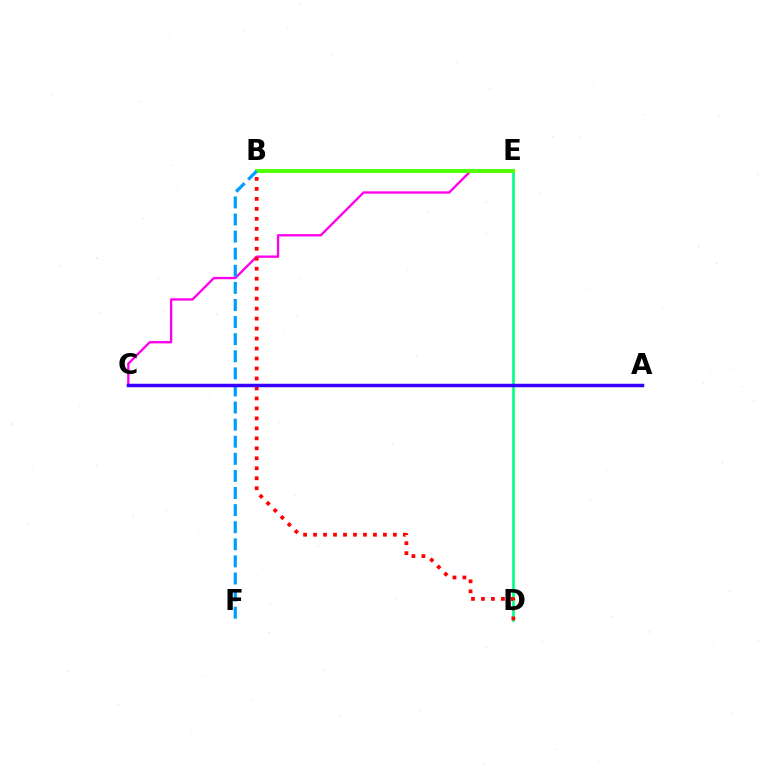{('B', 'E'): [{'color': '#ffd500', 'line_style': 'dashed', 'thickness': 1.65}, {'color': '#4fff00', 'line_style': 'solid', 'thickness': 2.79}], ('D', 'E'): [{'color': '#00ff86', 'line_style': 'solid', 'thickness': 1.91}], ('C', 'E'): [{'color': '#ff00ed', 'line_style': 'solid', 'thickness': 1.69}], ('B', 'D'): [{'color': '#ff0000', 'line_style': 'dotted', 'thickness': 2.71}], ('B', 'F'): [{'color': '#009eff', 'line_style': 'dashed', 'thickness': 2.32}], ('A', 'C'): [{'color': '#3700ff', 'line_style': 'solid', 'thickness': 2.51}]}